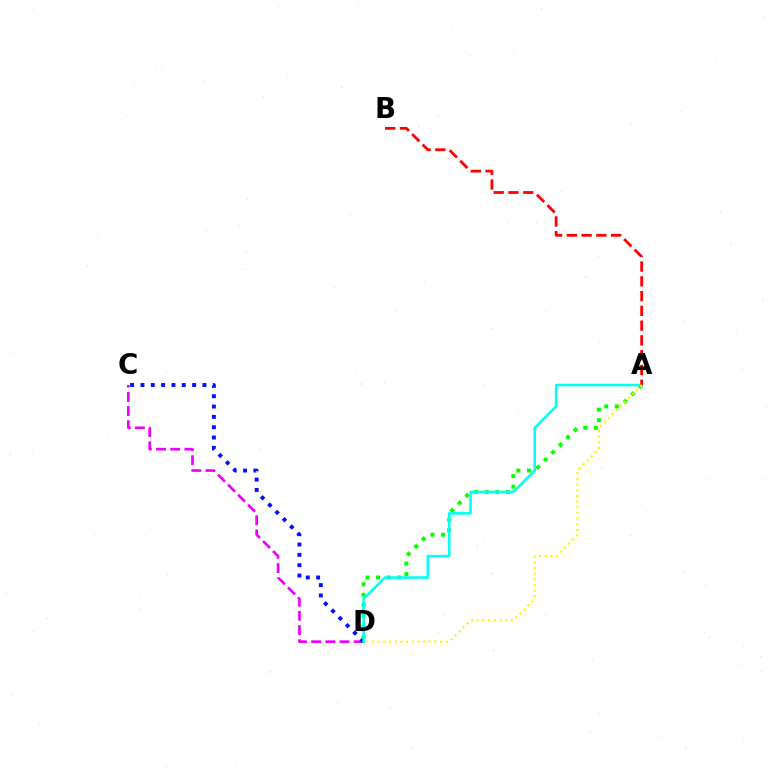{('A', 'D'): [{'color': '#08ff00', 'line_style': 'dotted', 'thickness': 2.87}, {'color': '#00fff6', 'line_style': 'solid', 'thickness': 1.85}, {'color': '#fcf500', 'line_style': 'dotted', 'thickness': 1.54}], ('C', 'D'): [{'color': '#ee00ff', 'line_style': 'dashed', 'thickness': 1.92}, {'color': '#0010ff', 'line_style': 'dotted', 'thickness': 2.81}], ('A', 'B'): [{'color': '#ff0000', 'line_style': 'dashed', 'thickness': 2.01}]}